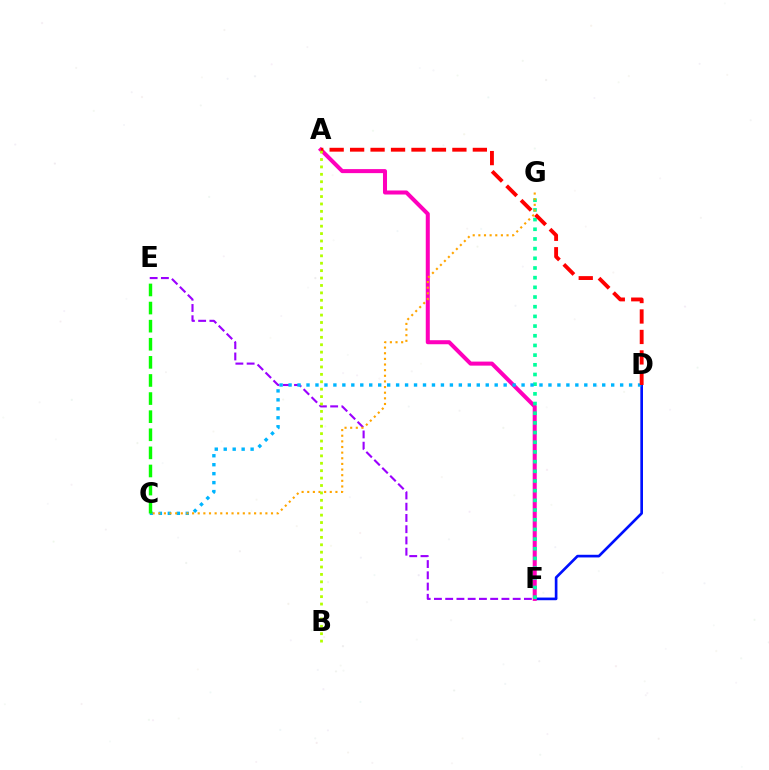{('D', 'F'): [{'color': '#0010ff', 'line_style': 'solid', 'thickness': 1.91}], ('A', 'F'): [{'color': '#ff00bd', 'line_style': 'solid', 'thickness': 2.9}], ('E', 'F'): [{'color': '#9b00ff', 'line_style': 'dashed', 'thickness': 1.53}], ('F', 'G'): [{'color': '#00ff9d', 'line_style': 'dotted', 'thickness': 2.63}], ('C', 'D'): [{'color': '#00b5ff', 'line_style': 'dotted', 'thickness': 2.43}], ('C', 'E'): [{'color': '#08ff00', 'line_style': 'dashed', 'thickness': 2.46}], ('A', 'D'): [{'color': '#ff0000', 'line_style': 'dashed', 'thickness': 2.78}], ('C', 'G'): [{'color': '#ffa500', 'line_style': 'dotted', 'thickness': 1.53}], ('A', 'B'): [{'color': '#b3ff00', 'line_style': 'dotted', 'thickness': 2.01}]}